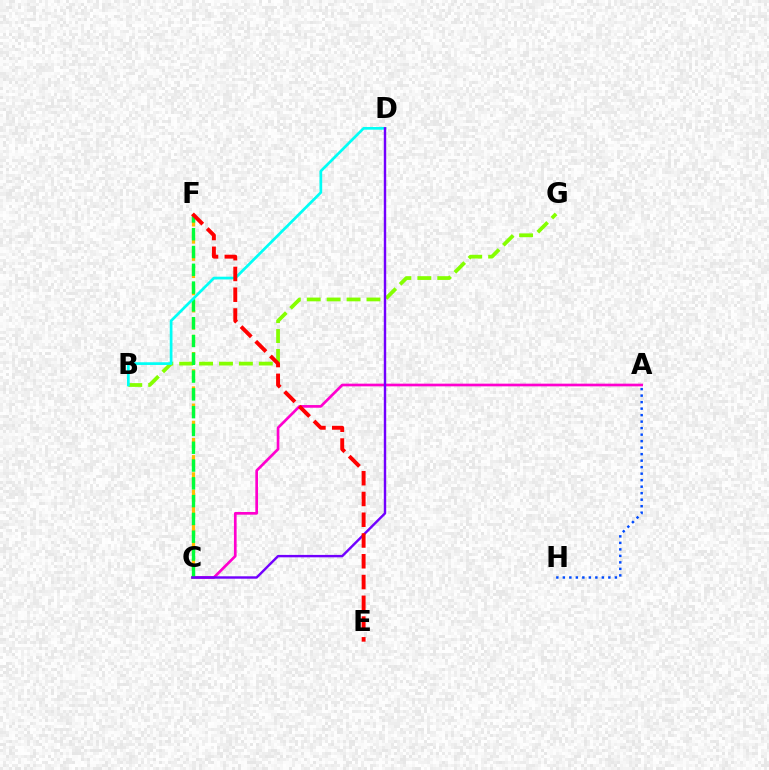{('A', 'C'): [{'color': '#ff00cf', 'line_style': 'solid', 'thickness': 1.93}], ('A', 'H'): [{'color': '#004bff', 'line_style': 'dotted', 'thickness': 1.77}], ('C', 'F'): [{'color': '#ffbd00', 'line_style': 'dashed', 'thickness': 2.33}, {'color': '#00ff39', 'line_style': 'dashed', 'thickness': 2.42}], ('B', 'G'): [{'color': '#84ff00', 'line_style': 'dashed', 'thickness': 2.71}], ('B', 'D'): [{'color': '#00fff6', 'line_style': 'solid', 'thickness': 1.95}], ('C', 'D'): [{'color': '#7200ff', 'line_style': 'solid', 'thickness': 1.74}], ('E', 'F'): [{'color': '#ff0000', 'line_style': 'dashed', 'thickness': 2.82}]}